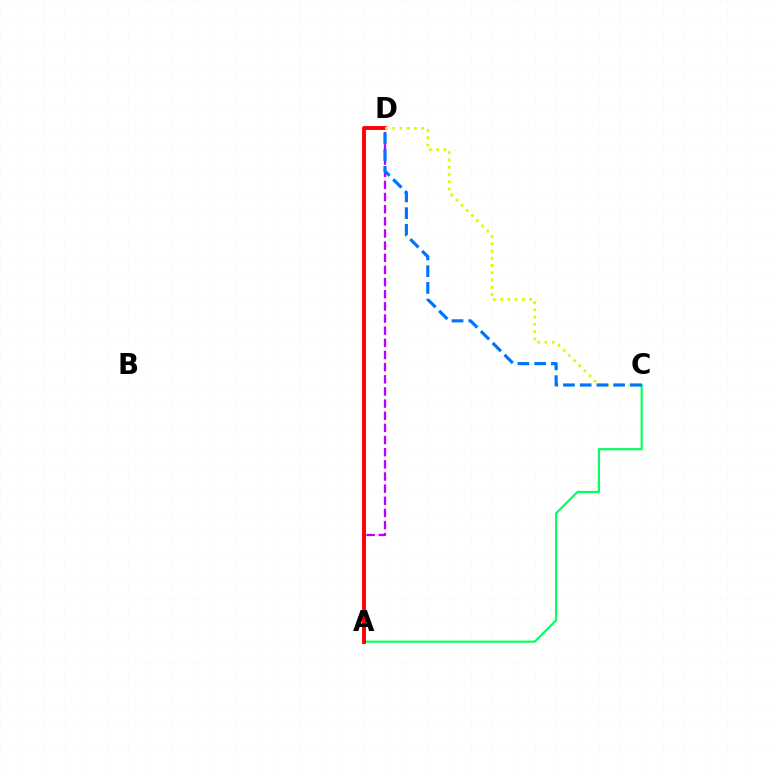{('A', 'D'): [{'color': '#b900ff', 'line_style': 'dashed', 'thickness': 1.65}, {'color': '#ff0000', 'line_style': 'solid', 'thickness': 2.8}], ('A', 'C'): [{'color': '#00ff5c', 'line_style': 'solid', 'thickness': 1.54}], ('C', 'D'): [{'color': '#d1ff00', 'line_style': 'dotted', 'thickness': 1.97}, {'color': '#0074ff', 'line_style': 'dashed', 'thickness': 2.27}]}